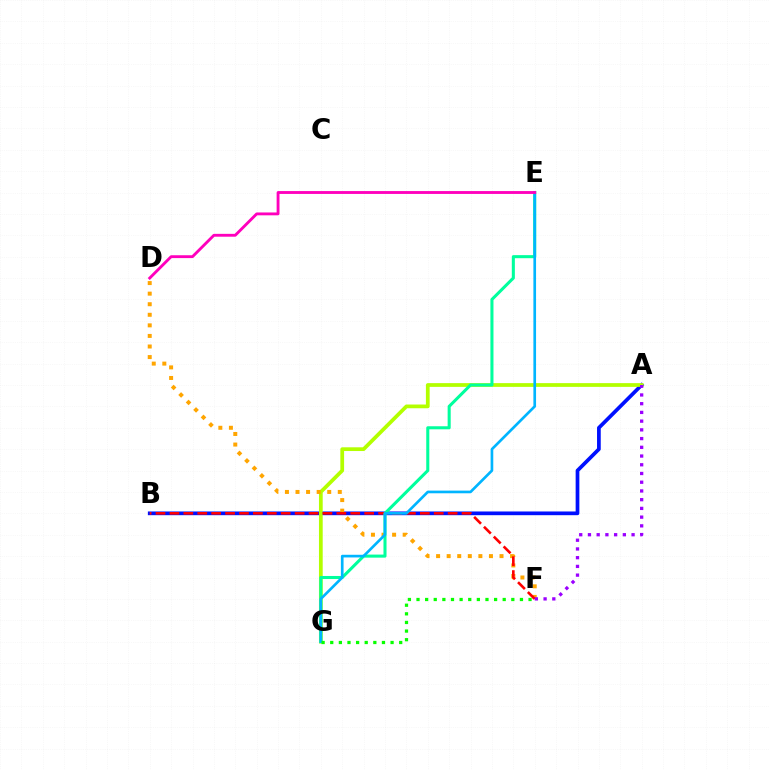{('A', 'B'): [{'color': '#0010ff', 'line_style': 'solid', 'thickness': 2.67}], ('A', 'G'): [{'color': '#b3ff00', 'line_style': 'solid', 'thickness': 2.69}], ('D', 'F'): [{'color': '#ffa500', 'line_style': 'dotted', 'thickness': 2.87}], ('B', 'F'): [{'color': '#ff0000', 'line_style': 'dashed', 'thickness': 1.89}], ('A', 'F'): [{'color': '#9b00ff', 'line_style': 'dotted', 'thickness': 2.37}], ('E', 'G'): [{'color': '#00ff9d', 'line_style': 'solid', 'thickness': 2.2}, {'color': '#00b5ff', 'line_style': 'solid', 'thickness': 1.92}], ('D', 'E'): [{'color': '#ff00bd', 'line_style': 'solid', 'thickness': 2.06}], ('F', 'G'): [{'color': '#08ff00', 'line_style': 'dotted', 'thickness': 2.34}]}